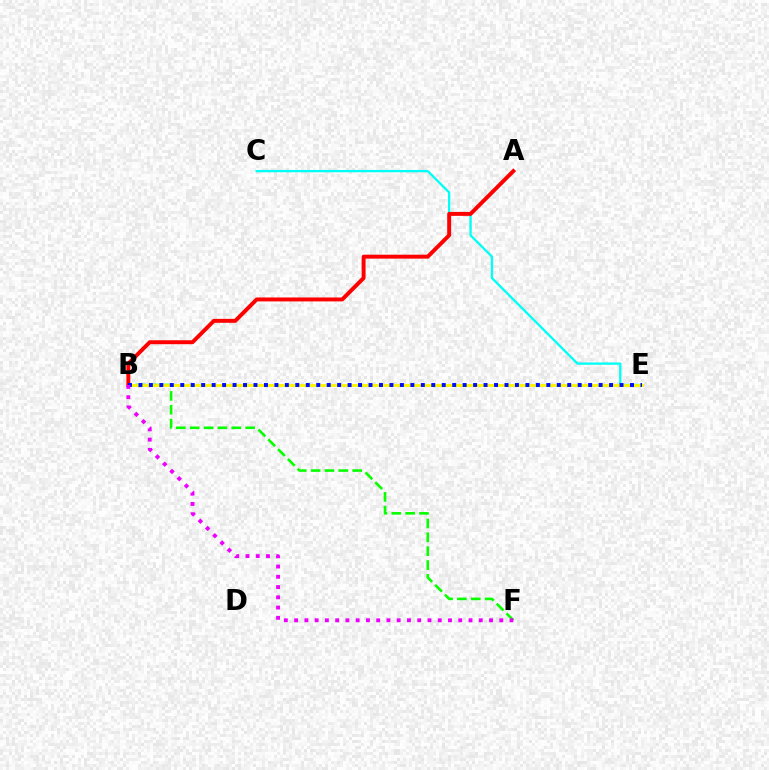{('B', 'F'): [{'color': '#08ff00', 'line_style': 'dashed', 'thickness': 1.88}, {'color': '#ee00ff', 'line_style': 'dotted', 'thickness': 2.79}], ('C', 'E'): [{'color': '#00fff6', 'line_style': 'solid', 'thickness': 1.66}], ('B', 'E'): [{'color': '#fcf500', 'line_style': 'solid', 'thickness': 2.03}, {'color': '#0010ff', 'line_style': 'dotted', 'thickness': 2.84}], ('A', 'B'): [{'color': '#ff0000', 'line_style': 'solid', 'thickness': 2.84}]}